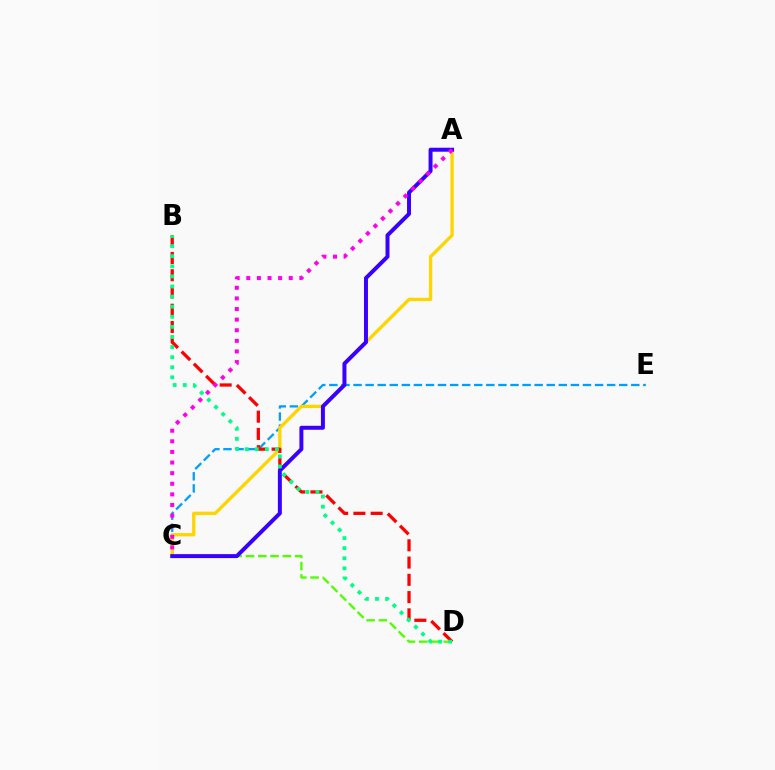{('C', 'E'): [{'color': '#009eff', 'line_style': 'dashed', 'thickness': 1.64}], ('C', 'D'): [{'color': '#4fff00', 'line_style': 'dashed', 'thickness': 1.67}], ('A', 'C'): [{'color': '#ffd500', 'line_style': 'solid', 'thickness': 2.39}, {'color': '#3700ff', 'line_style': 'solid', 'thickness': 2.86}, {'color': '#ff00ed', 'line_style': 'dotted', 'thickness': 2.88}], ('B', 'D'): [{'color': '#ff0000', 'line_style': 'dashed', 'thickness': 2.34}, {'color': '#00ff86', 'line_style': 'dotted', 'thickness': 2.74}]}